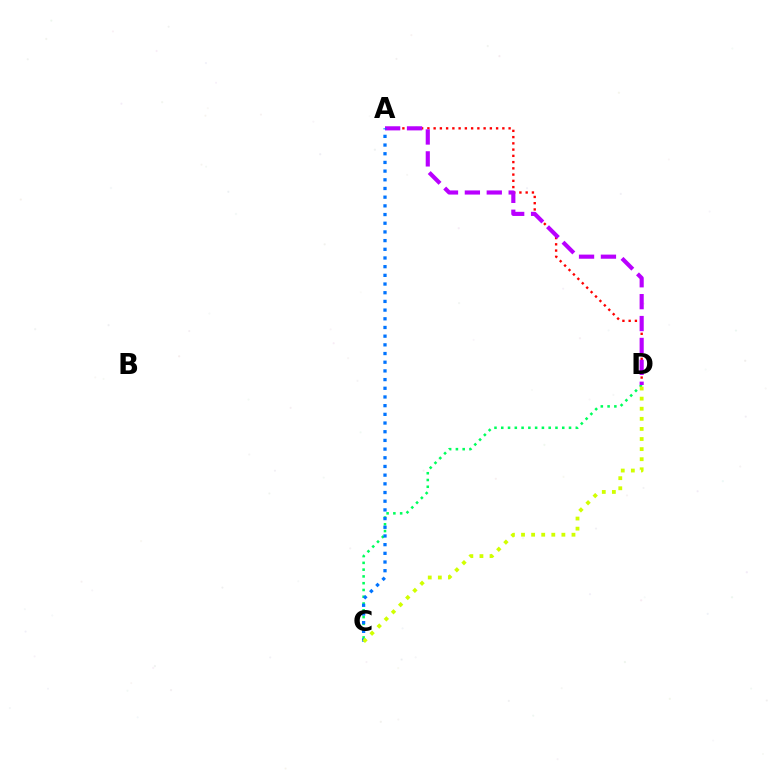{('C', 'D'): [{'color': '#00ff5c', 'line_style': 'dotted', 'thickness': 1.84}, {'color': '#d1ff00', 'line_style': 'dotted', 'thickness': 2.74}], ('A', 'D'): [{'color': '#ff0000', 'line_style': 'dotted', 'thickness': 1.7}, {'color': '#b900ff', 'line_style': 'dashed', 'thickness': 2.97}], ('A', 'C'): [{'color': '#0074ff', 'line_style': 'dotted', 'thickness': 2.36}]}